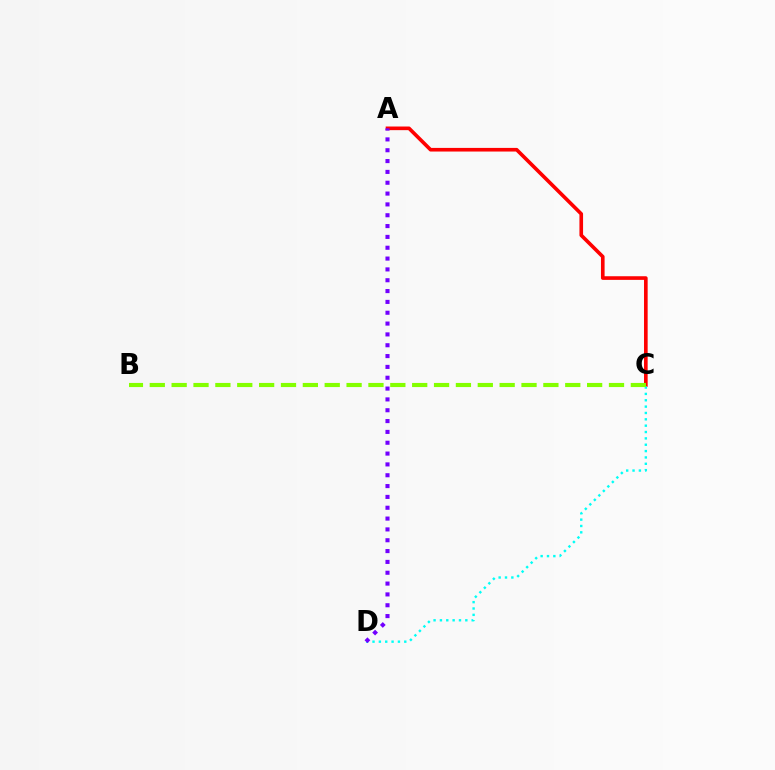{('A', 'C'): [{'color': '#ff0000', 'line_style': 'solid', 'thickness': 2.62}], ('C', 'D'): [{'color': '#00fff6', 'line_style': 'dotted', 'thickness': 1.73}], ('A', 'D'): [{'color': '#7200ff', 'line_style': 'dotted', 'thickness': 2.94}], ('B', 'C'): [{'color': '#84ff00', 'line_style': 'dashed', 'thickness': 2.97}]}